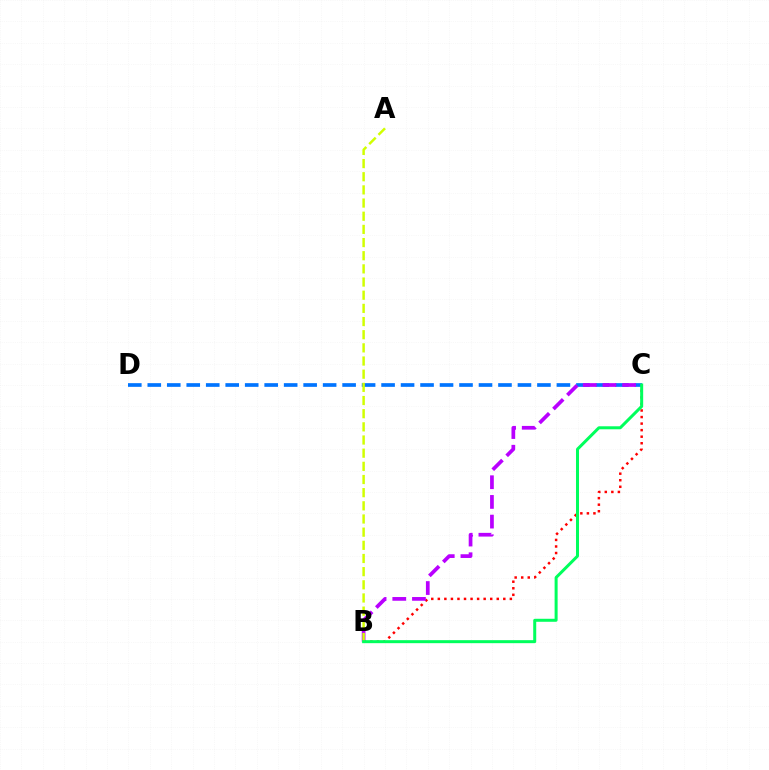{('B', 'C'): [{'color': '#ff0000', 'line_style': 'dotted', 'thickness': 1.78}, {'color': '#b900ff', 'line_style': 'dashed', 'thickness': 2.67}, {'color': '#00ff5c', 'line_style': 'solid', 'thickness': 2.16}], ('C', 'D'): [{'color': '#0074ff', 'line_style': 'dashed', 'thickness': 2.65}], ('A', 'B'): [{'color': '#d1ff00', 'line_style': 'dashed', 'thickness': 1.79}]}